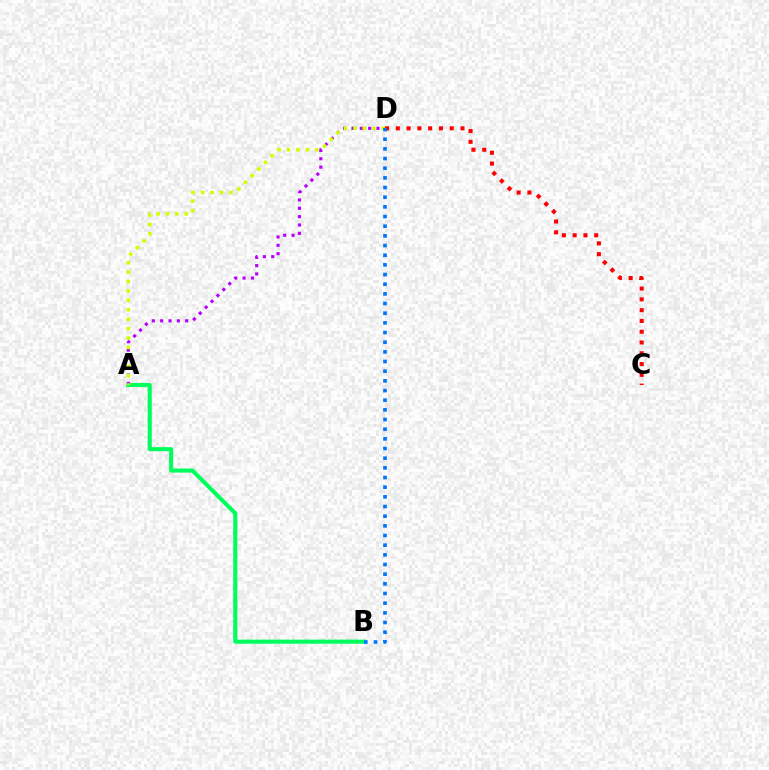{('A', 'B'): [{'color': '#00ff5c', 'line_style': 'solid', 'thickness': 2.94}], ('A', 'D'): [{'color': '#b900ff', 'line_style': 'dotted', 'thickness': 2.27}, {'color': '#d1ff00', 'line_style': 'dotted', 'thickness': 2.56}], ('C', 'D'): [{'color': '#ff0000', 'line_style': 'dotted', 'thickness': 2.93}], ('B', 'D'): [{'color': '#0074ff', 'line_style': 'dotted', 'thickness': 2.63}]}